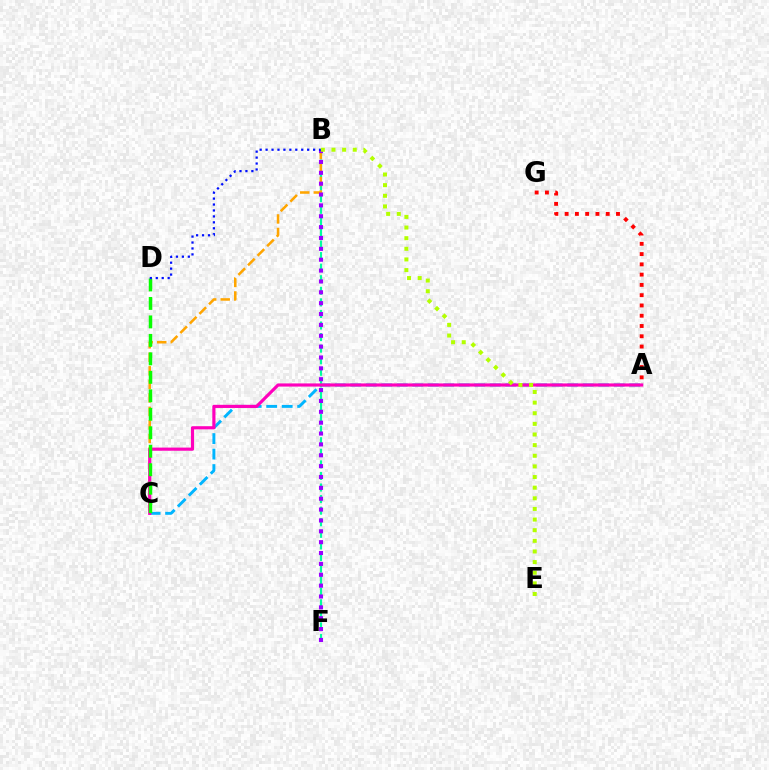{('A', 'C'): [{'color': '#00b5ff', 'line_style': 'dashed', 'thickness': 2.1}, {'color': '#ff00bd', 'line_style': 'solid', 'thickness': 2.28}], ('B', 'F'): [{'color': '#00ff9d', 'line_style': 'dashed', 'thickness': 1.57}, {'color': '#9b00ff', 'line_style': 'dotted', 'thickness': 2.95}], ('A', 'G'): [{'color': '#ff0000', 'line_style': 'dotted', 'thickness': 2.79}], ('B', 'C'): [{'color': '#ffa500', 'line_style': 'dashed', 'thickness': 1.84}], ('C', 'D'): [{'color': '#08ff00', 'line_style': 'dashed', 'thickness': 2.51}], ('B', 'E'): [{'color': '#b3ff00', 'line_style': 'dotted', 'thickness': 2.89}], ('B', 'D'): [{'color': '#0010ff', 'line_style': 'dotted', 'thickness': 1.61}]}